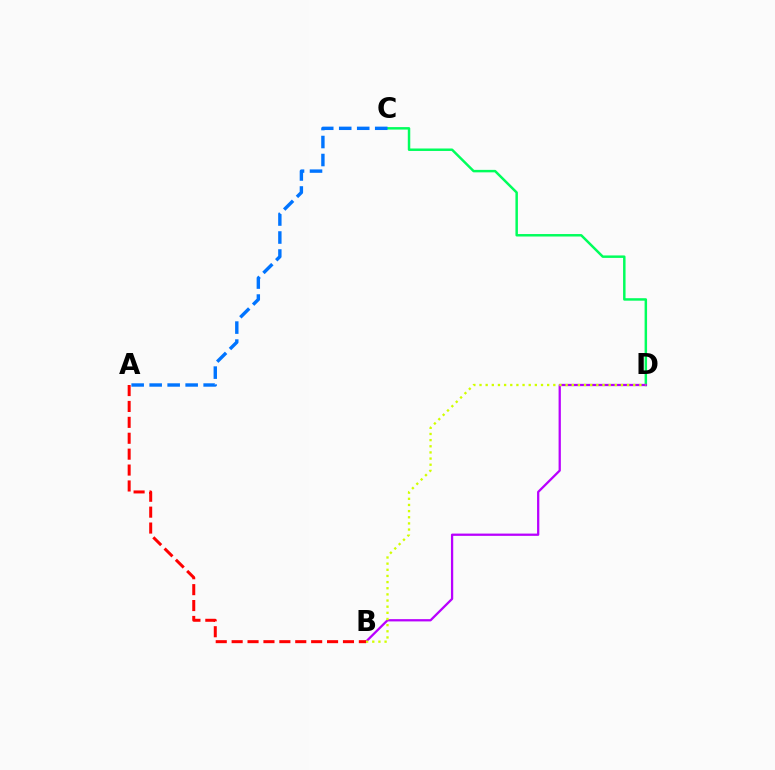{('C', 'D'): [{'color': '#00ff5c', 'line_style': 'solid', 'thickness': 1.78}], ('B', 'D'): [{'color': '#b900ff', 'line_style': 'solid', 'thickness': 1.64}, {'color': '#d1ff00', 'line_style': 'dotted', 'thickness': 1.67}], ('A', 'B'): [{'color': '#ff0000', 'line_style': 'dashed', 'thickness': 2.16}], ('A', 'C'): [{'color': '#0074ff', 'line_style': 'dashed', 'thickness': 2.44}]}